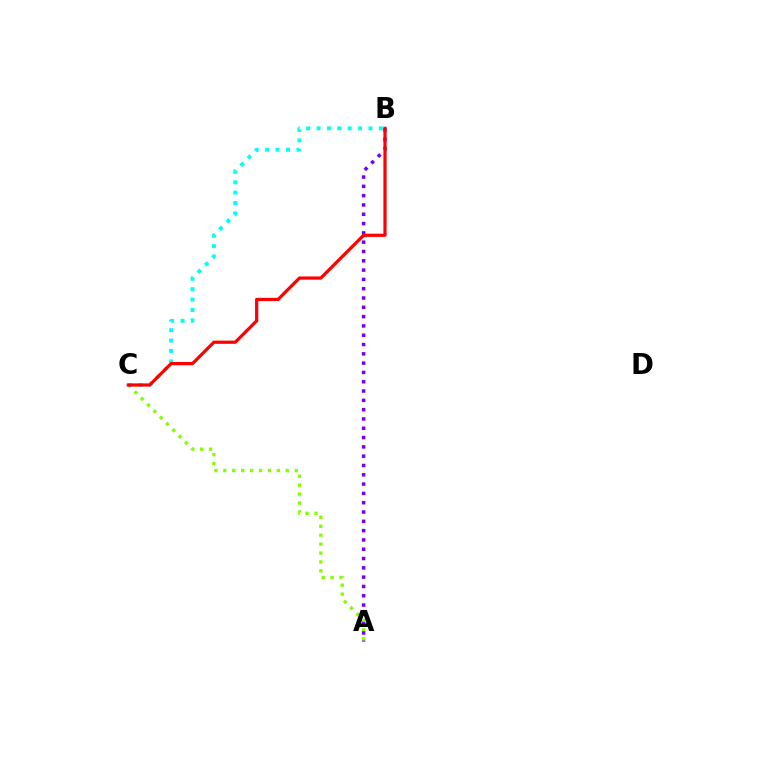{('A', 'C'): [{'color': '#84ff00', 'line_style': 'dotted', 'thickness': 2.42}], ('A', 'B'): [{'color': '#7200ff', 'line_style': 'dotted', 'thickness': 2.53}], ('B', 'C'): [{'color': '#00fff6', 'line_style': 'dotted', 'thickness': 2.82}, {'color': '#ff0000', 'line_style': 'solid', 'thickness': 2.31}]}